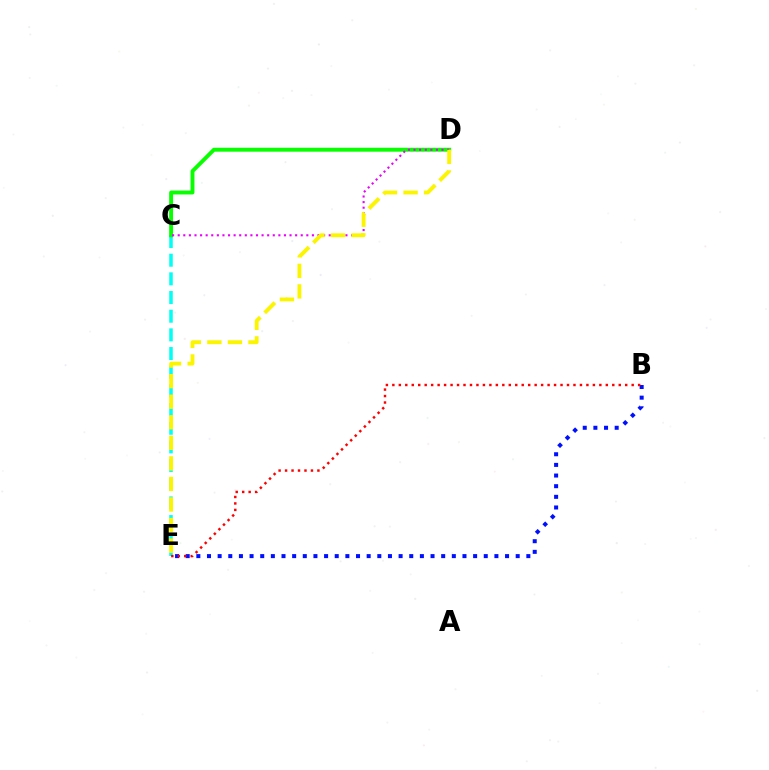{('B', 'E'): [{'color': '#0010ff', 'line_style': 'dotted', 'thickness': 2.89}, {'color': '#ff0000', 'line_style': 'dotted', 'thickness': 1.76}], ('C', 'E'): [{'color': '#00fff6', 'line_style': 'dashed', 'thickness': 2.54}], ('C', 'D'): [{'color': '#08ff00', 'line_style': 'solid', 'thickness': 2.81}, {'color': '#ee00ff', 'line_style': 'dotted', 'thickness': 1.52}], ('D', 'E'): [{'color': '#fcf500', 'line_style': 'dashed', 'thickness': 2.79}]}